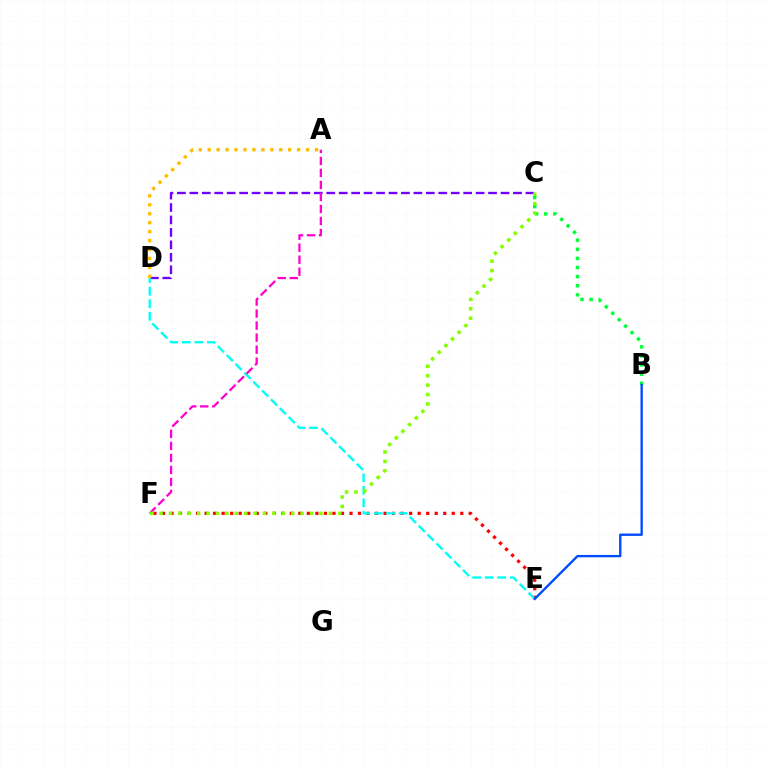{('C', 'D'): [{'color': '#7200ff', 'line_style': 'dashed', 'thickness': 1.69}], ('E', 'F'): [{'color': '#ff0000', 'line_style': 'dotted', 'thickness': 2.32}], ('A', 'D'): [{'color': '#ffbd00', 'line_style': 'dotted', 'thickness': 2.43}], ('D', 'E'): [{'color': '#00fff6', 'line_style': 'dashed', 'thickness': 1.7}], ('A', 'F'): [{'color': '#ff00cf', 'line_style': 'dashed', 'thickness': 1.63}], ('B', 'C'): [{'color': '#00ff39', 'line_style': 'dotted', 'thickness': 2.48}], ('C', 'F'): [{'color': '#84ff00', 'line_style': 'dotted', 'thickness': 2.56}], ('B', 'E'): [{'color': '#004bff', 'line_style': 'solid', 'thickness': 1.7}]}